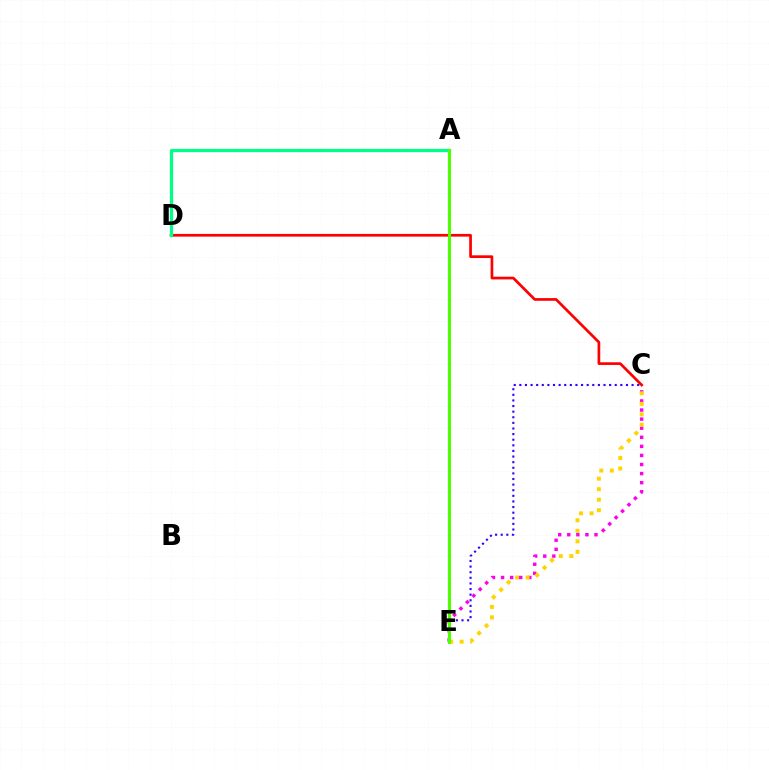{('C', 'E'): [{'color': '#3700ff', 'line_style': 'dotted', 'thickness': 1.52}, {'color': '#ff00ed', 'line_style': 'dotted', 'thickness': 2.47}, {'color': '#ffd500', 'line_style': 'dotted', 'thickness': 2.85}], ('A', 'E'): [{'color': '#009eff', 'line_style': 'solid', 'thickness': 1.53}, {'color': '#4fff00', 'line_style': 'solid', 'thickness': 2.21}], ('C', 'D'): [{'color': '#ff0000', 'line_style': 'solid', 'thickness': 1.95}], ('A', 'D'): [{'color': '#00ff86', 'line_style': 'solid', 'thickness': 2.34}]}